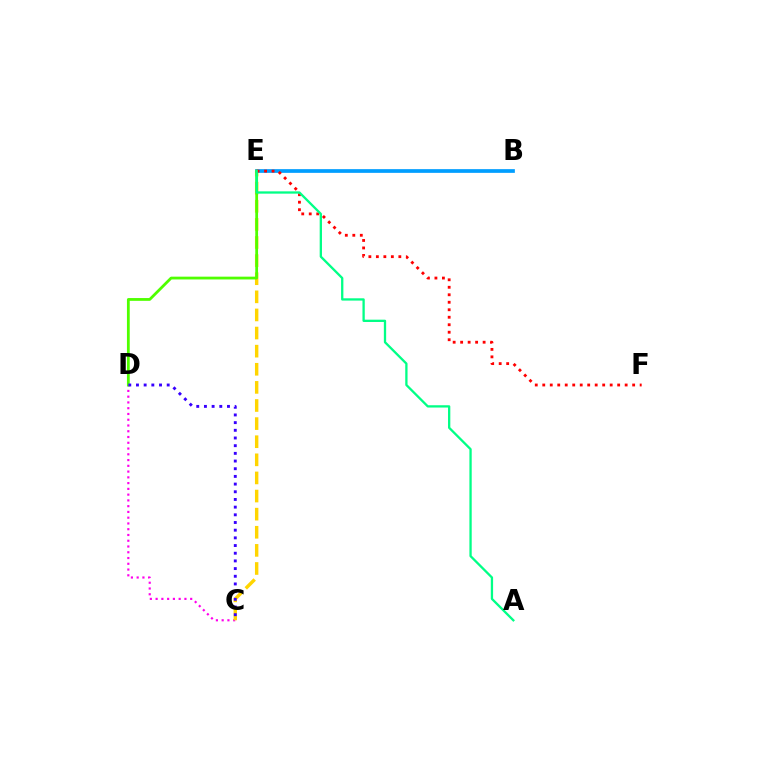{('C', 'D'): [{'color': '#ff00ed', 'line_style': 'dotted', 'thickness': 1.57}, {'color': '#3700ff', 'line_style': 'dotted', 'thickness': 2.09}], ('C', 'E'): [{'color': '#ffd500', 'line_style': 'dashed', 'thickness': 2.46}], ('B', 'E'): [{'color': '#009eff', 'line_style': 'solid', 'thickness': 2.67}], ('D', 'E'): [{'color': '#4fff00', 'line_style': 'solid', 'thickness': 2.01}], ('E', 'F'): [{'color': '#ff0000', 'line_style': 'dotted', 'thickness': 2.04}], ('A', 'E'): [{'color': '#00ff86', 'line_style': 'solid', 'thickness': 1.65}]}